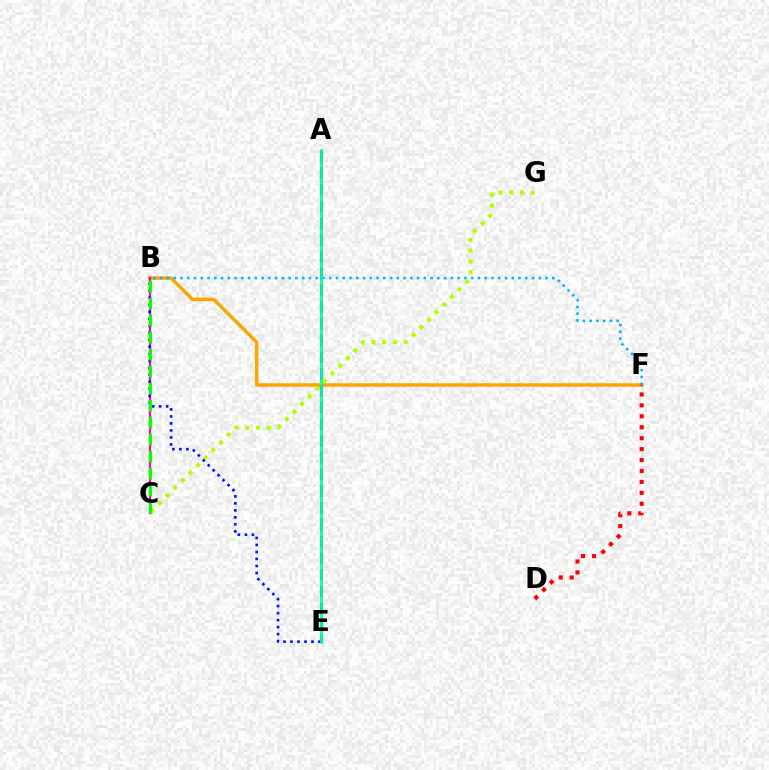{('B', 'F'): [{'color': '#ffa500', 'line_style': 'solid', 'thickness': 2.51}, {'color': '#00b5ff', 'line_style': 'dotted', 'thickness': 1.84}], ('A', 'E'): [{'color': '#9b00ff', 'line_style': 'dashed', 'thickness': 2.27}, {'color': '#00ff9d', 'line_style': 'solid', 'thickness': 1.93}], ('C', 'G'): [{'color': '#b3ff00', 'line_style': 'dotted', 'thickness': 2.93}], ('B', 'C'): [{'color': '#ff00bd', 'line_style': 'solid', 'thickness': 1.65}, {'color': '#08ff00', 'line_style': 'dashed', 'thickness': 2.31}], ('D', 'F'): [{'color': '#ff0000', 'line_style': 'dotted', 'thickness': 2.97}], ('B', 'E'): [{'color': '#0010ff', 'line_style': 'dotted', 'thickness': 1.9}]}